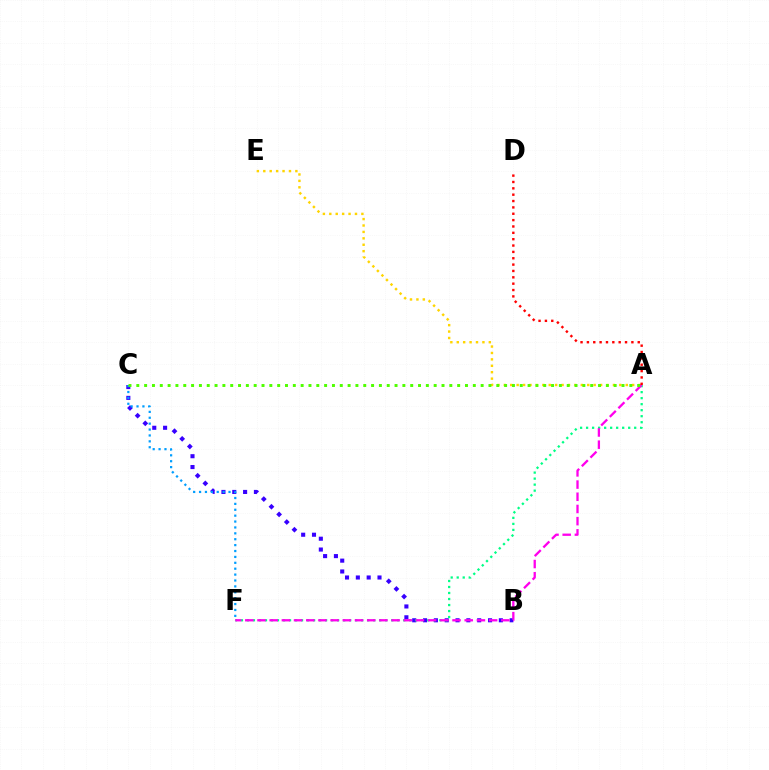{('B', 'C'): [{'color': '#3700ff', 'line_style': 'dotted', 'thickness': 2.94}], ('A', 'F'): [{'color': '#00ff86', 'line_style': 'dotted', 'thickness': 1.63}, {'color': '#ff00ed', 'line_style': 'dashed', 'thickness': 1.66}], ('C', 'F'): [{'color': '#009eff', 'line_style': 'dotted', 'thickness': 1.6}], ('A', 'E'): [{'color': '#ffd500', 'line_style': 'dotted', 'thickness': 1.74}], ('A', 'C'): [{'color': '#4fff00', 'line_style': 'dotted', 'thickness': 2.13}], ('A', 'D'): [{'color': '#ff0000', 'line_style': 'dotted', 'thickness': 1.73}]}